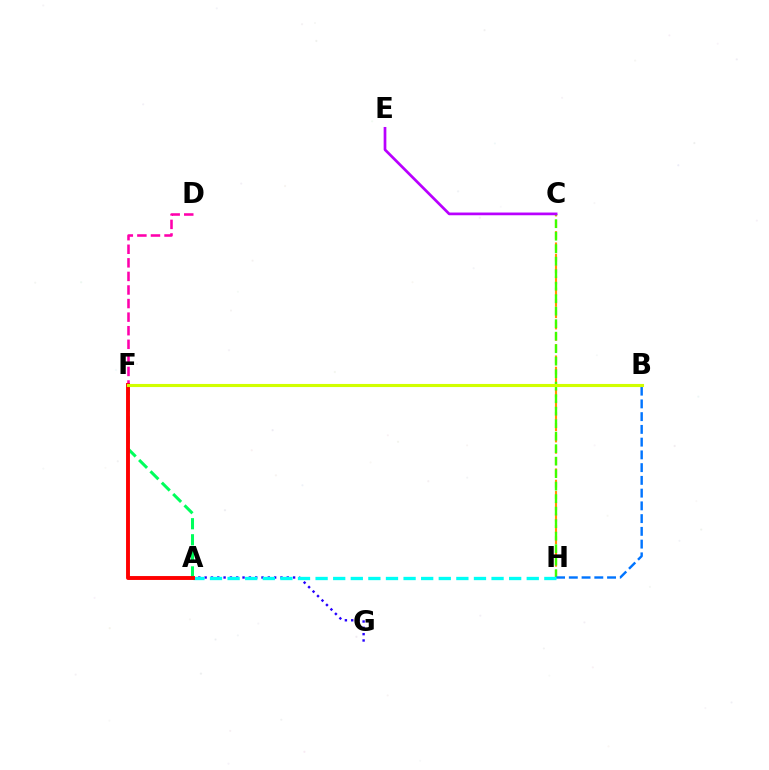{('D', 'F'): [{'color': '#ff00ac', 'line_style': 'dashed', 'thickness': 1.84}], ('A', 'G'): [{'color': '#2500ff', 'line_style': 'dotted', 'thickness': 1.72}], ('C', 'H'): [{'color': '#ff9400', 'line_style': 'dashed', 'thickness': 1.53}, {'color': '#3dff00', 'line_style': 'dashed', 'thickness': 1.7}], ('A', 'F'): [{'color': '#00ff5c', 'line_style': 'dashed', 'thickness': 2.18}, {'color': '#ff0000', 'line_style': 'solid', 'thickness': 2.81}], ('B', 'H'): [{'color': '#0074ff', 'line_style': 'dashed', 'thickness': 1.73}], ('C', 'E'): [{'color': '#b900ff', 'line_style': 'solid', 'thickness': 1.95}], ('A', 'H'): [{'color': '#00fff6', 'line_style': 'dashed', 'thickness': 2.39}], ('B', 'F'): [{'color': '#d1ff00', 'line_style': 'solid', 'thickness': 2.23}]}